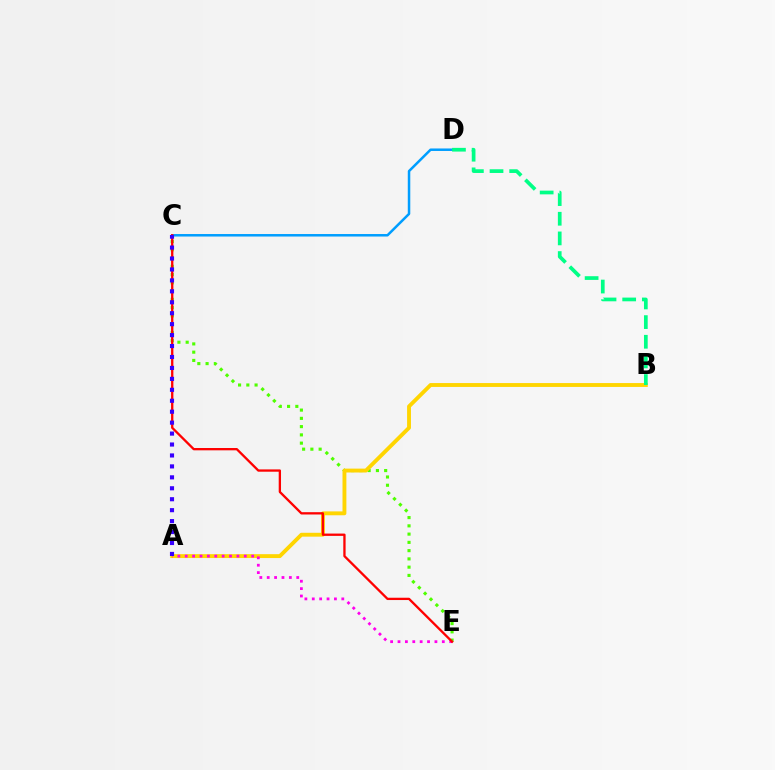{('C', 'E'): [{'color': '#4fff00', 'line_style': 'dotted', 'thickness': 2.24}, {'color': '#ff0000', 'line_style': 'solid', 'thickness': 1.66}], ('A', 'B'): [{'color': '#ffd500', 'line_style': 'solid', 'thickness': 2.79}], ('A', 'E'): [{'color': '#ff00ed', 'line_style': 'dotted', 'thickness': 2.01}], ('C', 'D'): [{'color': '#009eff', 'line_style': 'solid', 'thickness': 1.8}], ('A', 'C'): [{'color': '#3700ff', 'line_style': 'dotted', 'thickness': 2.97}], ('B', 'D'): [{'color': '#00ff86', 'line_style': 'dashed', 'thickness': 2.67}]}